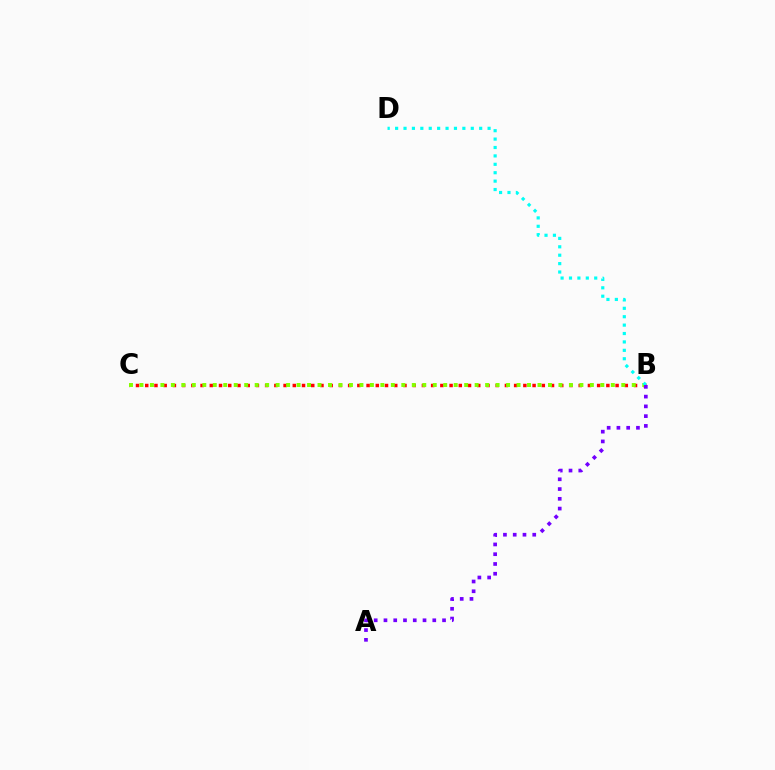{('B', 'C'): [{'color': '#ff0000', 'line_style': 'dotted', 'thickness': 2.51}, {'color': '#84ff00', 'line_style': 'dotted', 'thickness': 2.85}], ('B', 'D'): [{'color': '#00fff6', 'line_style': 'dotted', 'thickness': 2.28}], ('A', 'B'): [{'color': '#7200ff', 'line_style': 'dotted', 'thickness': 2.65}]}